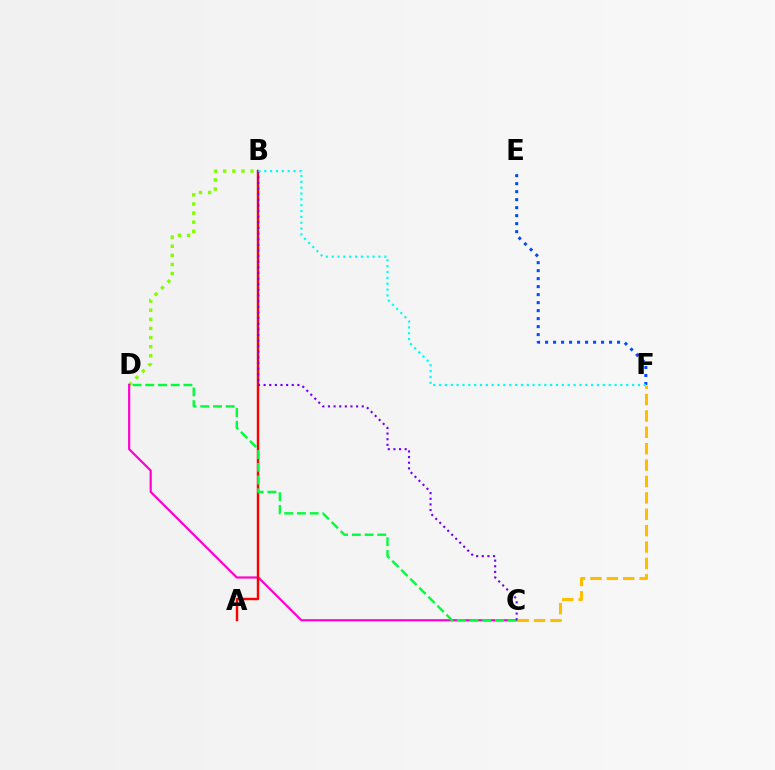{('B', 'D'): [{'color': '#84ff00', 'line_style': 'dotted', 'thickness': 2.48}], ('C', 'D'): [{'color': '#ff00cf', 'line_style': 'solid', 'thickness': 1.58}, {'color': '#00ff39', 'line_style': 'dashed', 'thickness': 1.73}], ('A', 'B'): [{'color': '#ff0000', 'line_style': 'solid', 'thickness': 1.75}], ('E', 'F'): [{'color': '#004bff', 'line_style': 'dotted', 'thickness': 2.17}], ('B', 'C'): [{'color': '#7200ff', 'line_style': 'dotted', 'thickness': 1.53}], ('C', 'F'): [{'color': '#ffbd00', 'line_style': 'dashed', 'thickness': 2.23}], ('B', 'F'): [{'color': '#00fff6', 'line_style': 'dotted', 'thickness': 1.59}]}